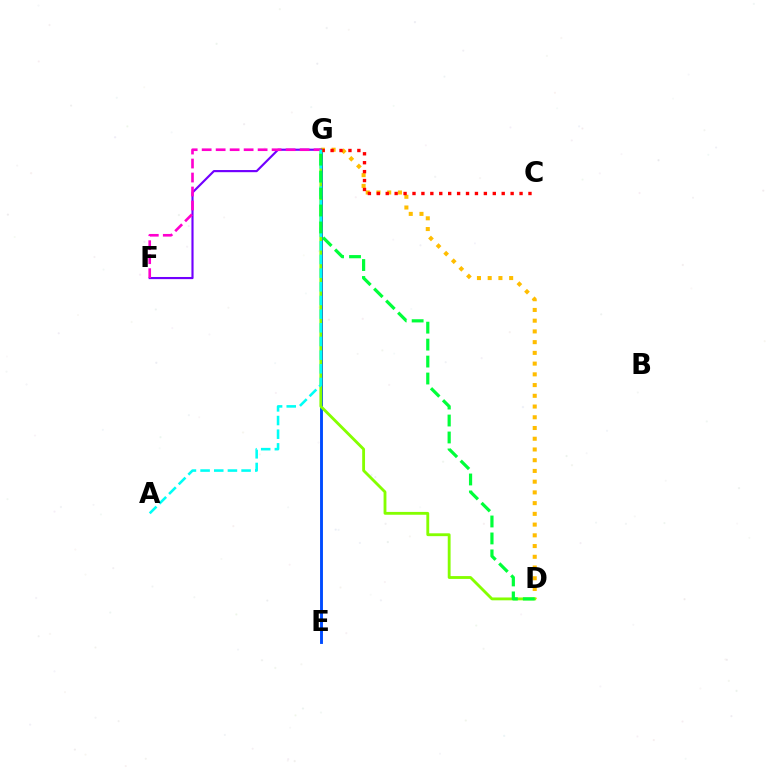{('D', 'G'): [{'color': '#ffbd00', 'line_style': 'dotted', 'thickness': 2.92}, {'color': '#84ff00', 'line_style': 'solid', 'thickness': 2.05}, {'color': '#00ff39', 'line_style': 'dashed', 'thickness': 2.3}], ('E', 'G'): [{'color': '#004bff', 'line_style': 'solid', 'thickness': 2.08}], ('C', 'G'): [{'color': '#ff0000', 'line_style': 'dotted', 'thickness': 2.42}], ('F', 'G'): [{'color': '#7200ff', 'line_style': 'solid', 'thickness': 1.55}, {'color': '#ff00cf', 'line_style': 'dashed', 'thickness': 1.9}], ('A', 'G'): [{'color': '#00fff6', 'line_style': 'dashed', 'thickness': 1.86}]}